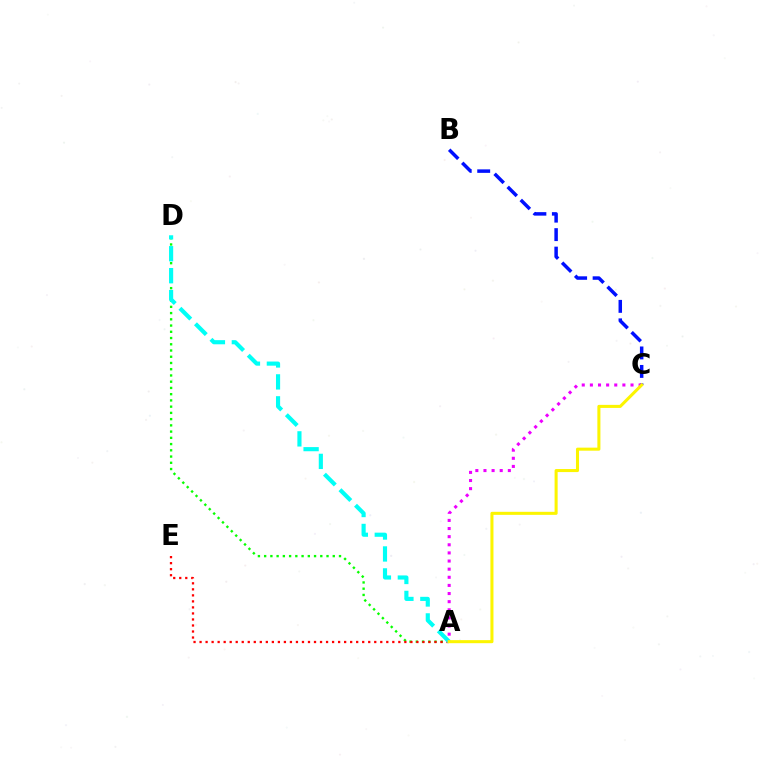{('A', 'D'): [{'color': '#08ff00', 'line_style': 'dotted', 'thickness': 1.69}, {'color': '#00fff6', 'line_style': 'dashed', 'thickness': 2.98}], ('B', 'C'): [{'color': '#0010ff', 'line_style': 'dashed', 'thickness': 2.51}], ('A', 'E'): [{'color': '#ff0000', 'line_style': 'dotted', 'thickness': 1.64}], ('A', 'C'): [{'color': '#ee00ff', 'line_style': 'dotted', 'thickness': 2.21}, {'color': '#fcf500', 'line_style': 'solid', 'thickness': 2.19}]}